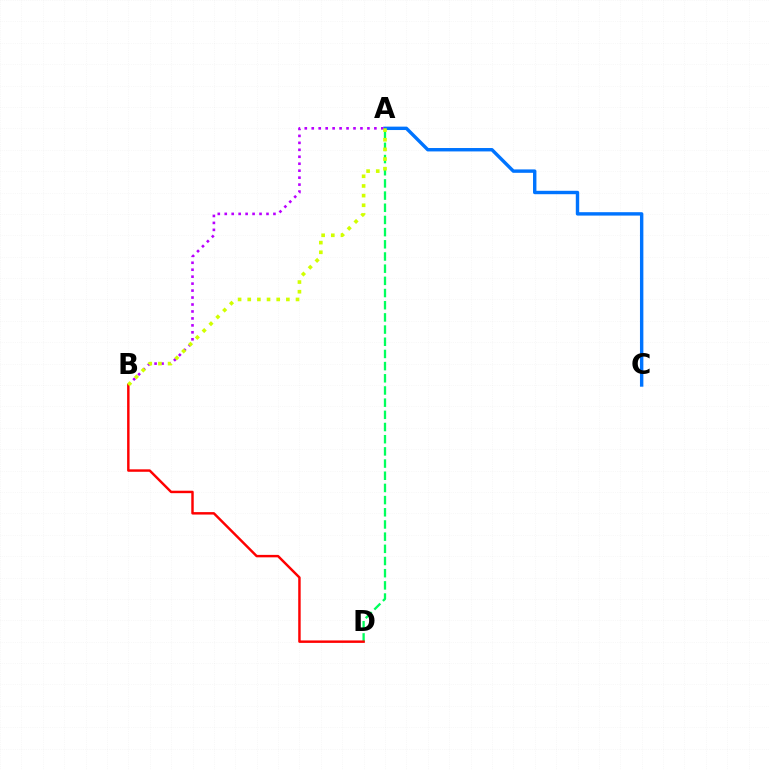{('A', 'C'): [{'color': '#0074ff', 'line_style': 'solid', 'thickness': 2.45}], ('A', 'D'): [{'color': '#00ff5c', 'line_style': 'dashed', 'thickness': 1.65}], ('A', 'B'): [{'color': '#b900ff', 'line_style': 'dotted', 'thickness': 1.89}, {'color': '#d1ff00', 'line_style': 'dotted', 'thickness': 2.62}], ('B', 'D'): [{'color': '#ff0000', 'line_style': 'solid', 'thickness': 1.76}]}